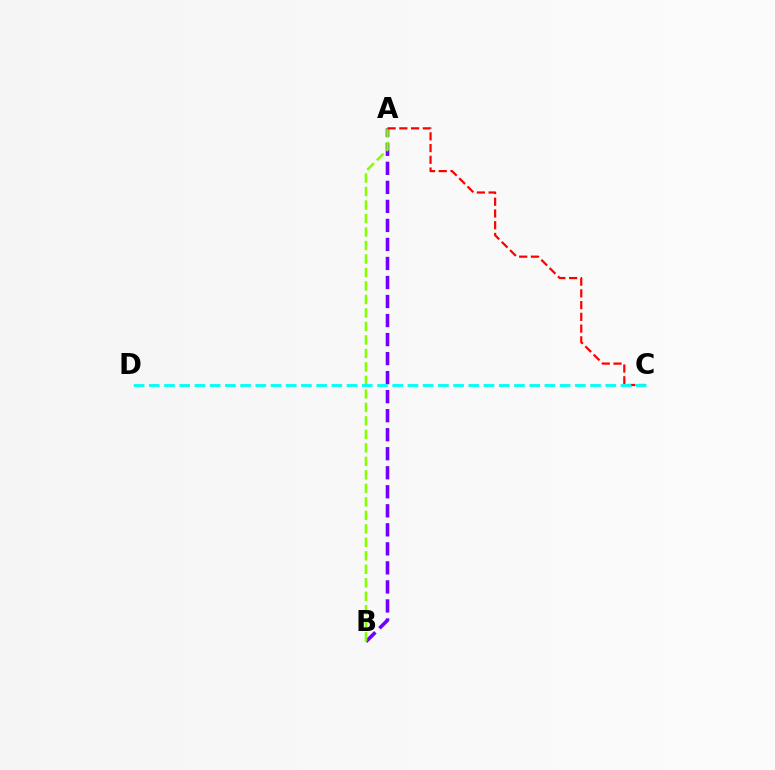{('A', 'B'): [{'color': '#7200ff', 'line_style': 'dashed', 'thickness': 2.58}, {'color': '#84ff00', 'line_style': 'dashed', 'thickness': 1.83}], ('A', 'C'): [{'color': '#ff0000', 'line_style': 'dashed', 'thickness': 1.59}], ('C', 'D'): [{'color': '#00fff6', 'line_style': 'dashed', 'thickness': 2.07}]}